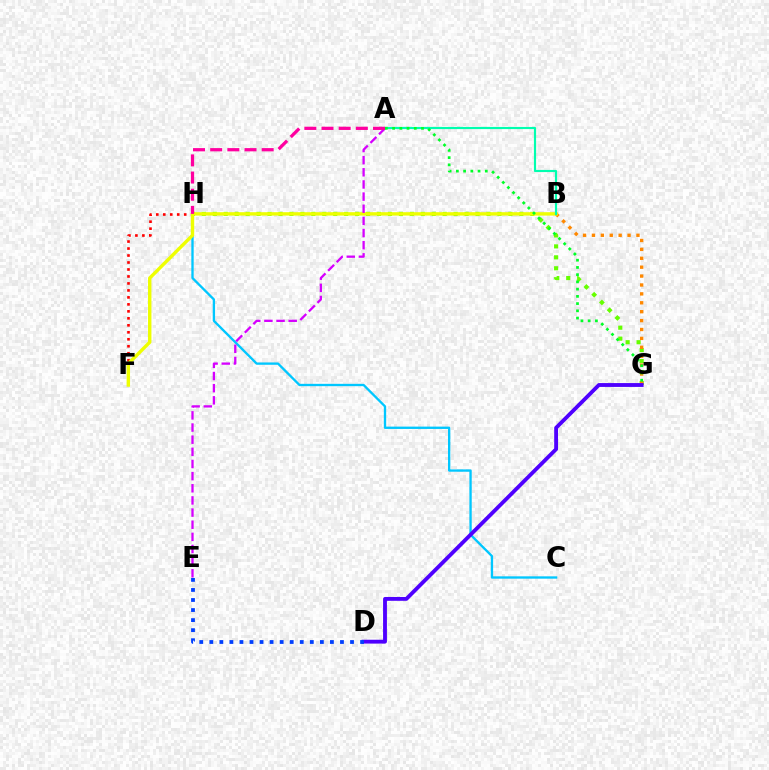{('C', 'H'): [{'color': '#00c7ff', 'line_style': 'solid', 'thickness': 1.68}], ('G', 'H'): [{'color': '#66ff00', 'line_style': 'dotted', 'thickness': 2.97}], ('B', 'G'): [{'color': '#ff8800', 'line_style': 'dotted', 'thickness': 2.42}], ('F', 'H'): [{'color': '#ff0000', 'line_style': 'dotted', 'thickness': 1.9}], ('B', 'F'): [{'color': '#eeff00', 'line_style': 'solid', 'thickness': 2.45}], ('D', 'G'): [{'color': '#4f00ff', 'line_style': 'solid', 'thickness': 2.77}], ('A', 'E'): [{'color': '#d600ff', 'line_style': 'dashed', 'thickness': 1.65}], ('A', 'B'): [{'color': '#00ffaf', 'line_style': 'solid', 'thickness': 1.55}], ('A', 'G'): [{'color': '#00ff27', 'line_style': 'dotted', 'thickness': 1.96}], ('D', 'E'): [{'color': '#003fff', 'line_style': 'dotted', 'thickness': 2.73}], ('A', 'H'): [{'color': '#ff00a0', 'line_style': 'dashed', 'thickness': 2.33}]}